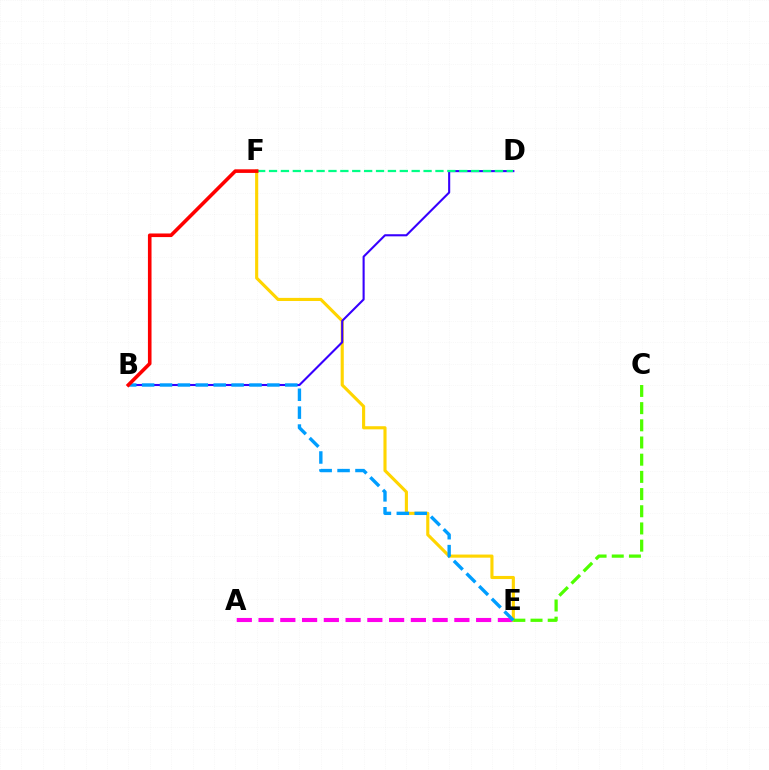{('A', 'E'): [{'color': '#ff00ed', 'line_style': 'dashed', 'thickness': 2.96}], ('E', 'F'): [{'color': '#ffd500', 'line_style': 'solid', 'thickness': 2.25}], ('C', 'E'): [{'color': '#4fff00', 'line_style': 'dashed', 'thickness': 2.34}], ('B', 'D'): [{'color': '#3700ff', 'line_style': 'solid', 'thickness': 1.51}], ('D', 'F'): [{'color': '#00ff86', 'line_style': 'dashed', 'thickness': 1.61}], ('B', 'E'): [{'color': '#009eff', 'line_style': 'dashed', 'thickness': 2.43}], ('B', 'F'): [{'color': '#ff0000', 'line_style': 'solid', 'thickness': 2.59}]}